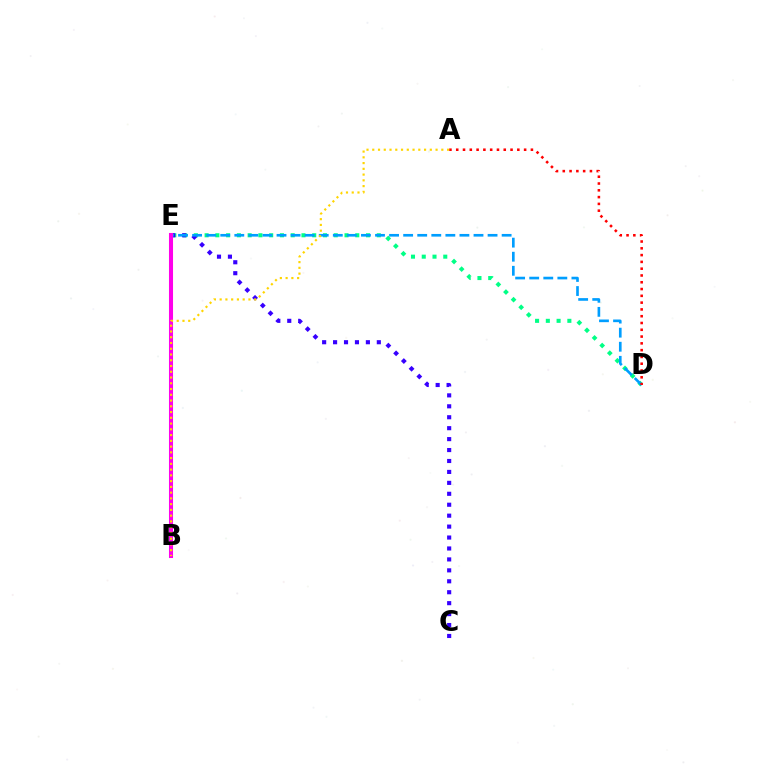{('D', 'E'): [{'color': '#00ff86', 'line_style': 'dotted', 'thickness': 2.92}, {'color': '#009eff', 'line_style': 'dashed', 'thickness': 1.91}], ('C', 'E'): [{'color': '#3700ff', 'line_style': 'dotted', 'thickness': 2.97}], ('B', 'E'): [{'color': '#4fff00', 'line_style': 'dashed', 'thickness': 2.79}, {'color': '#ff00ed', 'line_style': 'solid', 'thickness': 2.92}], ('A', 'D'): [{'color': '#ff0000', 'line_style': 'dotted', 'thickness': 1.84}], ('A', 'B'): [{'color': '#ffd500', 'line_style': 'dotted', 'thickness': 1.56}]}